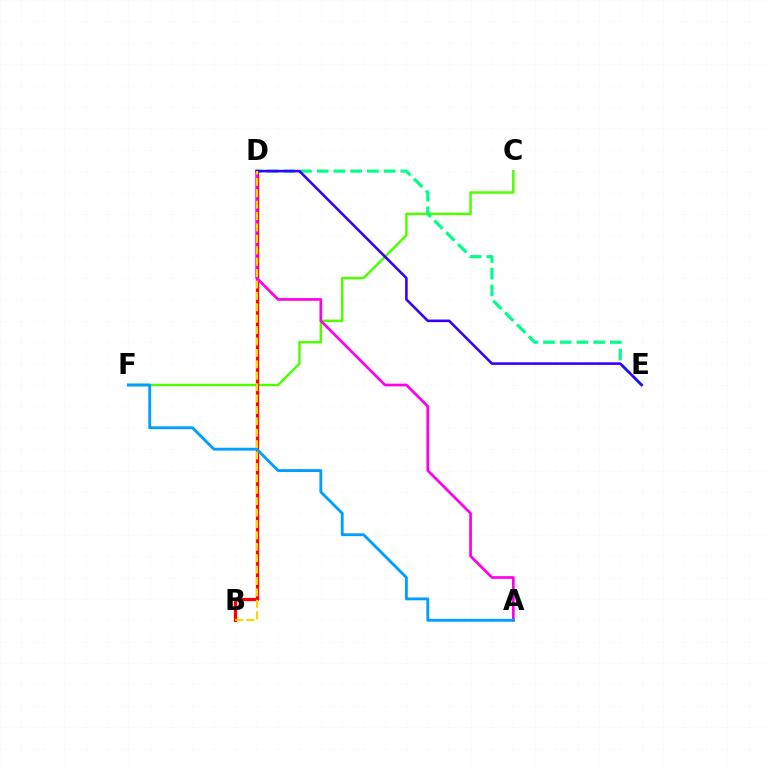{('C', 'F'): [{'color': '#4fff00', 'line_style': 'solid', 'thickness': 1.79}], ('B', 'D'): [{'color': '#ff0000', 'line_style': 'solid', 'thickness': 2.34}, {'color': '#ffd500', 'line_style': 'dashed', 'thickness': 1.55}], ('A', 'D'): [{'color': '#ff00ed', 'line_style': 'solid', 'thickness': 1.95}], ('A', 'F'): [{'color': '#009eff', 'line_style': 'solid', 'thickness': 2.05}], ('D', 'E'): [{'color': '#00ff86', 'line_style': 'dashed', 'thickness': 2.27}, {'color': '#3700ff', 'line_style': 'solid', 'thickness': 1.88}]}